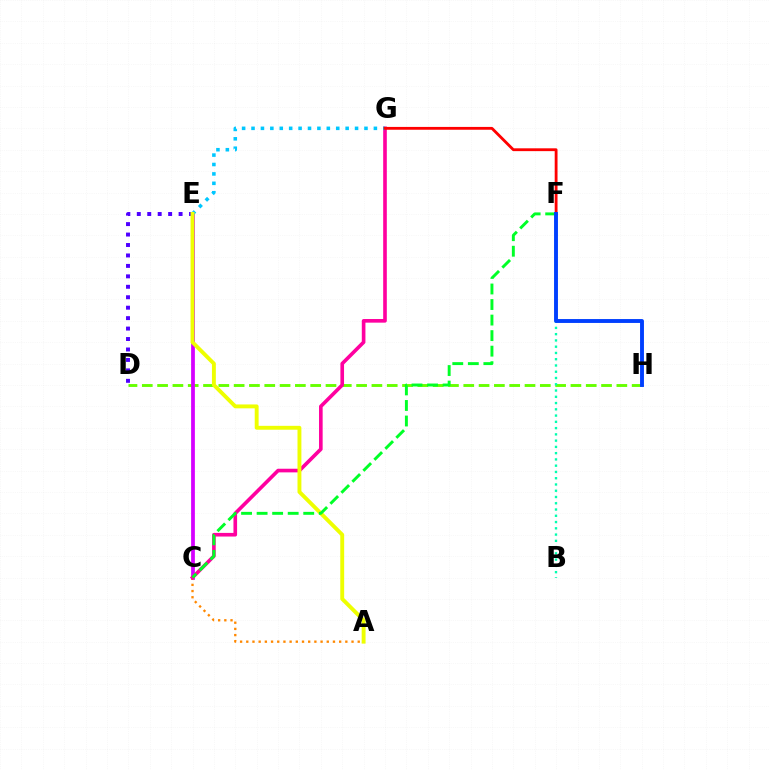{('D', 'H'): [{'color': '#66ff00', 'line_style': 'dashed', 'thickness': 2.08}], ('C', 'E'): [{'color': '#d600ff', 'line_style': 'solid', 'thickness': 2.71}], ('D', 'E'): [{'color': '#4f00ff', 'line_style': 'dotted', 'thickness': 2.84}], ('A', 'C'): [{'color': '#ff8800', 'line_style': 'dotted', 'thickness': 1.68}], ('C', 'G'): [{'color': '#ff00a0', 'line_style': 'solid', 'thickness': 2.62}], ('E', 'G'): [{'color': '#00c7ff', 'line_style': 'dotted', 'thickness': 2.56}], ('F', 'G'): [{'color': '#ff0000', 'line_style': 'solid', 'thickness': 2.03}], ('B', 'F'): [{'color': '#00ffaf', 'line_style': 'dotted', 'thickness': 1.7}], ('A', 'E'): [{'color': '#eeff00', 'line_style': 'solid', 'thickness': 2.8}], ('C', 'F'): [{'color': '#00ff27', 'line_style': 'dashed', 'thickness': 2.11}], ('F', 'H'): [{'color': '#003fff', 'line_style': 'solid', 'thickness': 2.8}]}